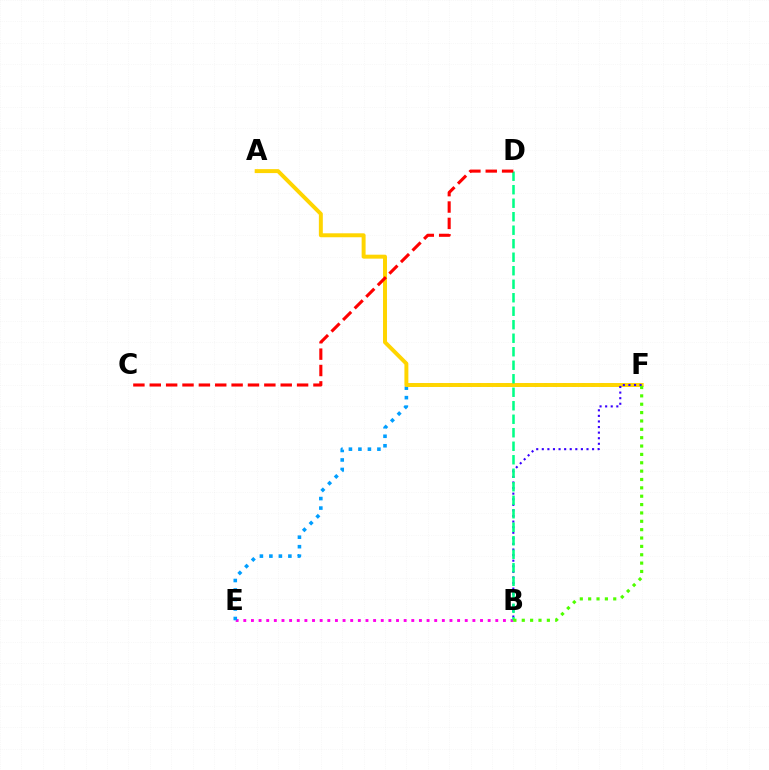{('B', 'E'): [{'color': '#ff00ed', 'line_style': 'dotted', 'thickness': 2.07}], ('E', 'F'): [{'color': '#009eff', 'line_style': 'dotted', 'thickness': 2.58}], ('A', 'F'): [{'color': '#ffd500', 'line_style': 'solid', 'thickness': 2.85}], ('B', 'F'): [{'color': '#3700ff', 'line_style': 'dotted', 'thickness': 1.52}, {'color': '#4fff00', 'line_style': 'dotted', 'thickness': 2.27}], ('B', 'D'): [{'color': '#00ff86', 'line_style': 'dashed', 'thickness': 1.83}], ('C', 'D'): [{'color': '#ff0000', 'line_style': 'dashed', 'thickness': 2.22}]}